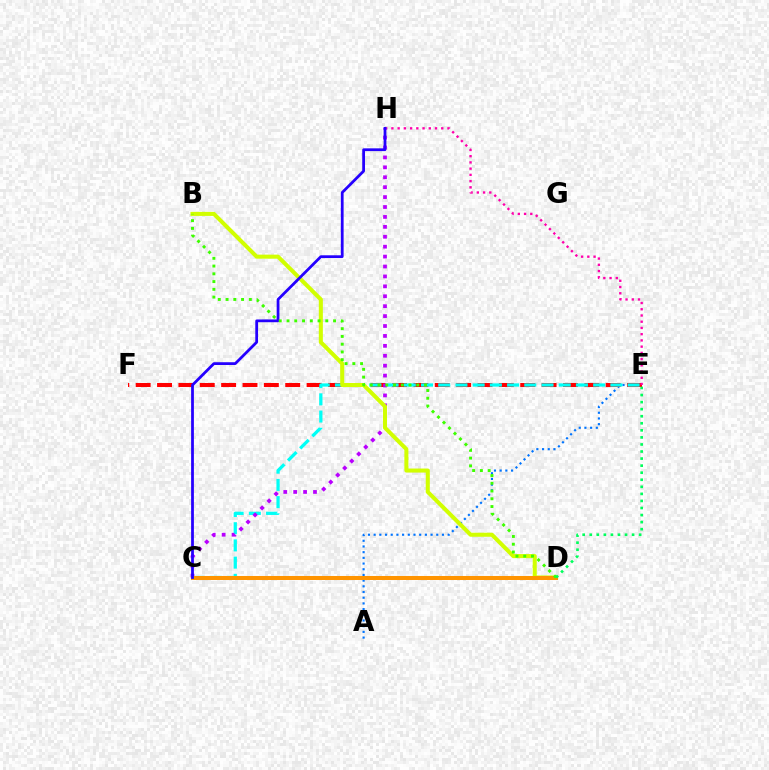{('A', 'E'): [{'color': '#0074ff', 'line_style': 'dotted', 'thickness': 1.55}], ('E', 'F'): [{'color': '#ff0000', 'line_style': 'dashed', 'thickness': 2.9}], ('E', 'H'): [{'color': '#ff00ac', 'line_style': 'dotted', 'thickness': 1.69}], ('C', 'E'): [{'color': '#00fff6', 'line_style': 'dashed', 'thickness': 2.34}], ('C', 'H'): [{'color': '#b900ff', 'line_style': 'dotted', 'thickness': 2.69}, {'color': '#2500ff', 'line_style': 'solid', 'thickness': 1.99}], ('B', 'D'): [{'color': '#d1ff00', 'line_style': 'solid', 'thickness': 2.92}, {'color': '#3dff00', 'line_style': 'dotted', 'thickness': 2.11}], ('C', 'D'): [{'color': '#ff9400', 'line_style': 'solid', 'thickness': 2.89}], ('D', 'E'): [{'color': '#00ff5c', 'line_style': 'dotted', 'thickness': 1.92}]}